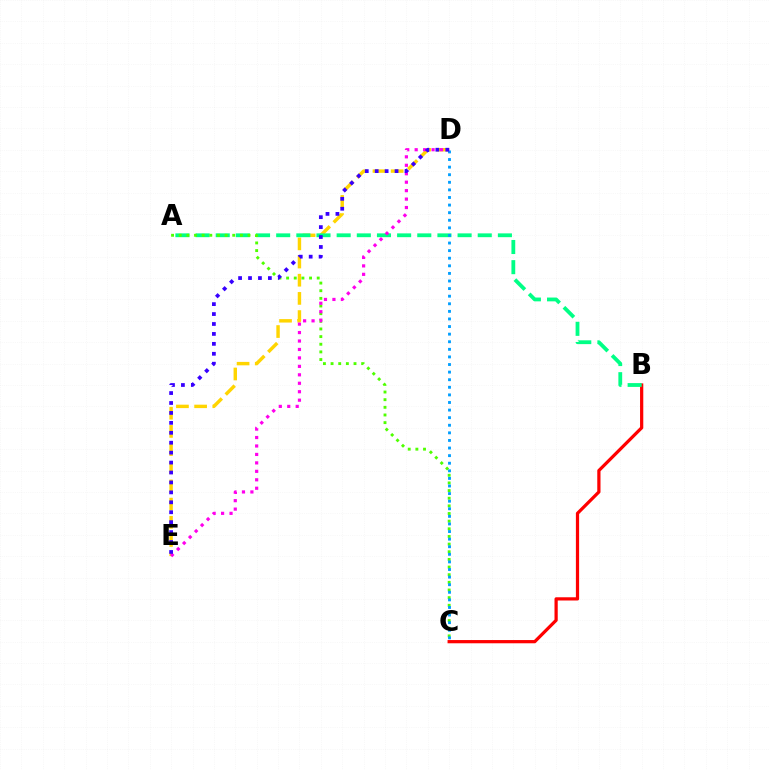{('B', 'C'): [{'color': '#ff0000', 'line_style': 'solid', 'thickness': 2.32}], ('D', 'E'): [{'color': '#ffd500', 'line_style': 'dashed', 'thickness': 2.47}, {'color': '#ff00ed', 'line_style': 'dotted', 'thickness': 2.3}, {'color': '#3700ff', 'line_style': 'dotted', 'thickness': 2.7}], ('A', 'B'): [{'color': '#00ff86', 'line_style': 'dashed', 'thickness': 2.74}], ('A', 'C'): [{'color': '#4fff00', 'line_style': 'dotted', 'thickness': 2.08}], ('C', 'D'): [{'color': '#009eff', 'line_style': 'dotted', 'thickness': 2.06}]}